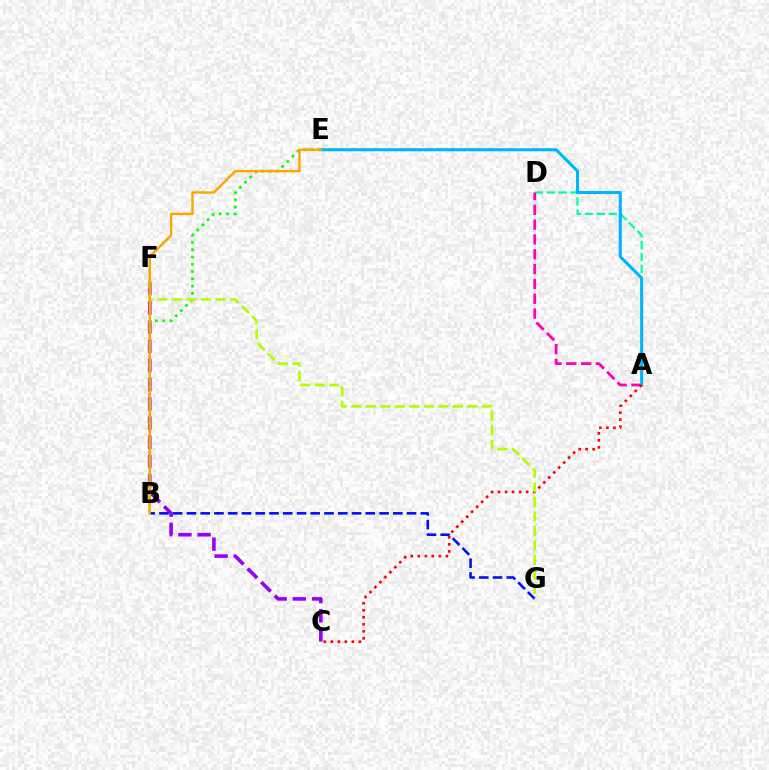{('A', 'D'): [{'color': '#00ff9d', 'line_style': 'dashed', 'thickness': 1.62}, {'color': '#ff00bd', 'line_style': 'dashed', 'thickness': 2.01}], ('C', 'F'): [{'color': '#9b00ff', 'line_style': 'dashed', 'thickness': 2.61}], ('B', 'G'): [{'color': '#0010ff', 'line_style': 'dashed', 'thickness': 1.87}], ('A', 'E'): [{'color': '#00b5ff', 'line_style': 'solid', 'thickness': 2.2}], ('B', 'E'): [{'color': '#08ff00', 'line_style': 'dotted', 'thickness': 1.98}, {'color': '#ffa500', 'line_style': 'solid', 'thickness': 1.75}], ('A', 'C'): [{'color': '#ff0000', 'line_style': 'dotted', 'thickness': 1.91}], ('F', 'G'): [{'color': '#b3ff00', 'line_style': 'dashed', 'thickness': 1.97}]}